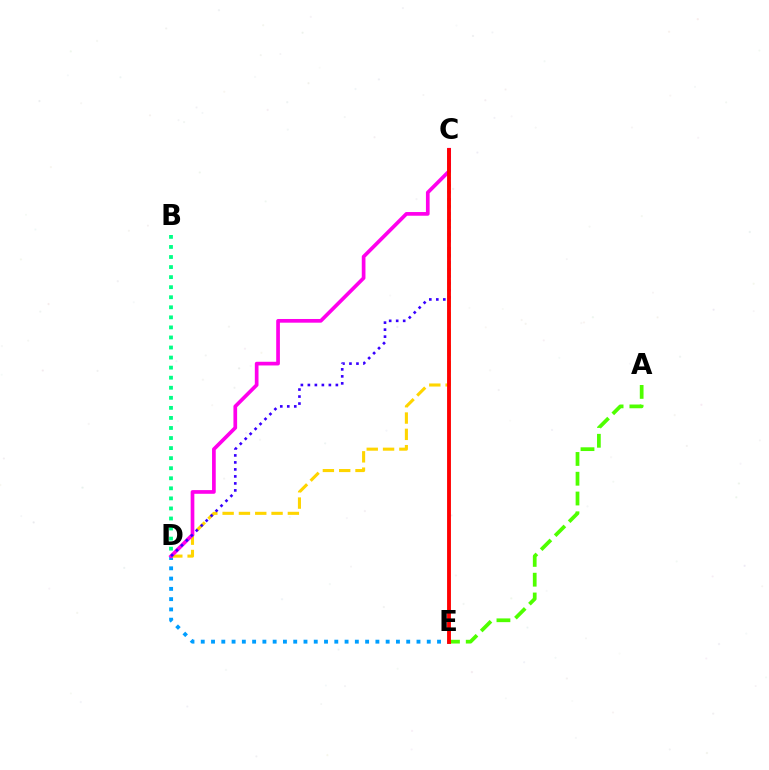{('D', 'E'): [{'color': '#009eff', 'line_style': 'dotted', 'thickness': 2.79}], ('C', 'D'): [{'color': '#ffd500', 'line_style': 'dashed', 'thickness': 2.22}, {'color': '#ff00ed', 'line_style': 'solid', 'thickness': 2.66}, {'color': '#3700ff', 'line_style': 'dotted', 'thickness': 1.9}], ('A', 'E'): [{'color': '#4fff00', 'line_style': 'dashed', 'thickness': 2.69}], ('C', 'E'): [{'color': '#ff0000', 'line_style': 'solid', 'thickness': 2.78}], ('B', 'D'): [{'color': '#00ff86', 'line_style': 'dotted', 'thickness': 2.73}]}